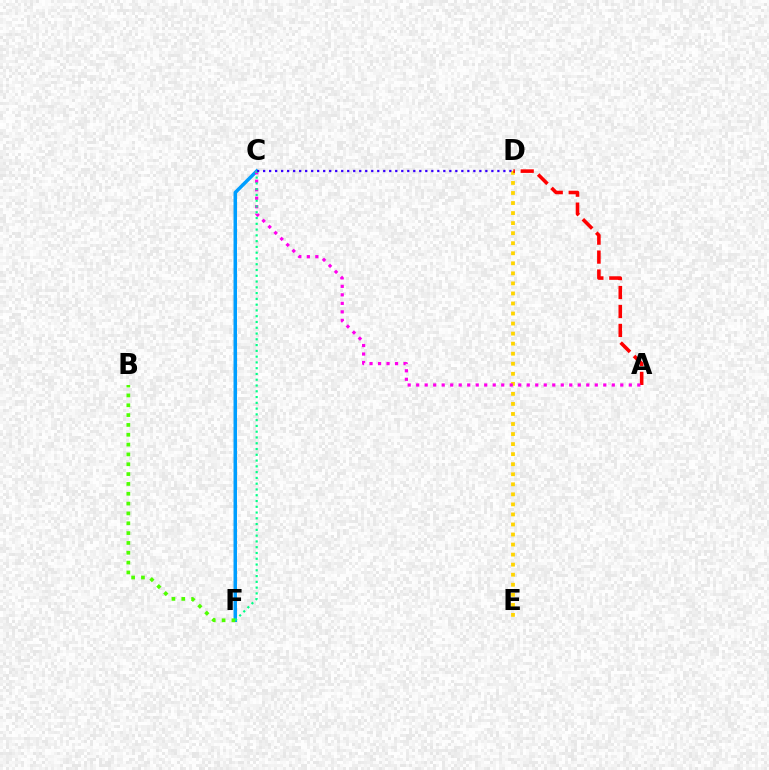{('C', 'F'): [{'color': '#009eff', 'line_style': 'solid', 'thickness': 2.52}, {'color': '#00ff86', 'line_style': 'dotted', 'thickness': 1.57}], ('D', 'E'): [{'color': '#ffd500', 'line_style': 'dotted', 'thickness': 2.73}], ('A', 'D'): [{'color': '#ff0000', 'line_style': 'dashed', 'thickness': 2.57}], ('A', 'C'): [{'color': '#ff00ed', 'line_style': 'dotted', 'thickness': 2.31}], ('B', 'F'): [{'color': '#4fff00', 'line_style': 'dotted', 'thickness': 2.67}], ('C', 'D'): [{'color': '#3700ff', 'line_style': 'dotted', 'thickness': 1.63}]}